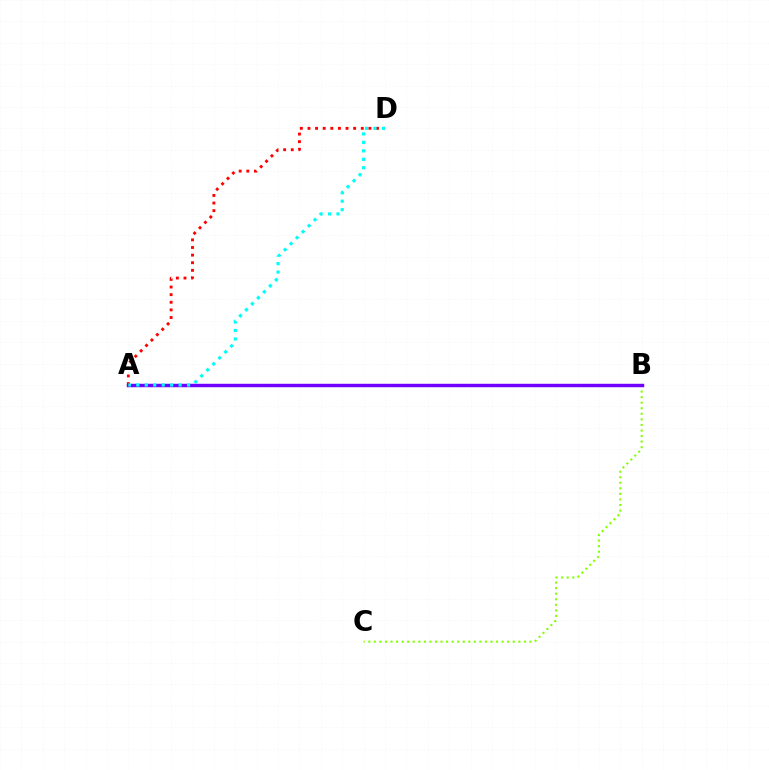{('A', 'D'): [{'color': '#ff0000', 'line_style': 'dotted', 'thickness': 2.07}, {'color': '#00fff6', 'line_style': 'dotted', 'thickness': 2.3}], ('B', 'C'): [{'color': '#84ff00', 'line_style': 'dotted', 'thickness': 1.51}], ('A', 'B'): [{'color': '#7200ff', 'line_style': 'solid', 'thickness': 2.48}]}